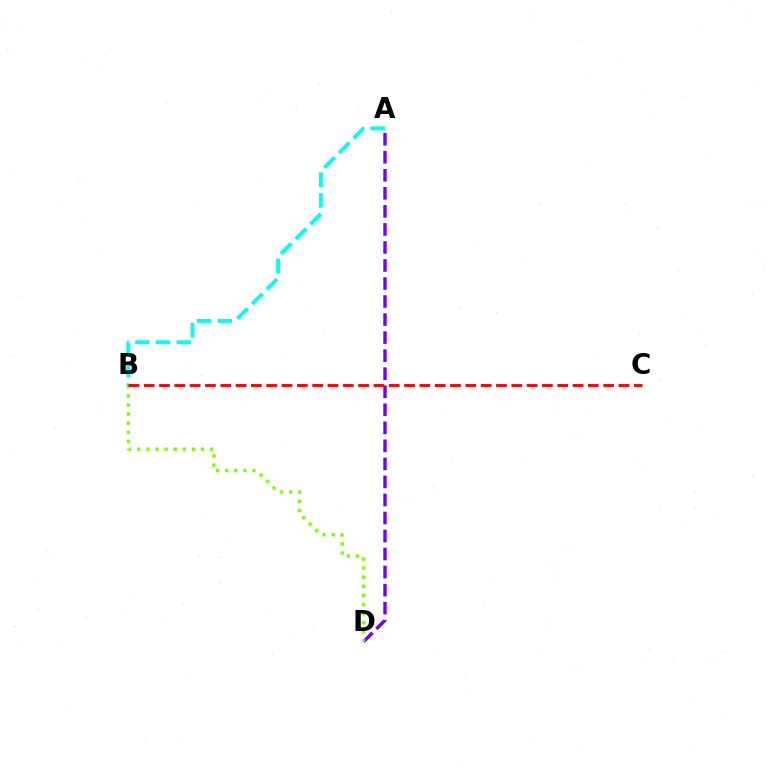{('A', 'D'): [{'color': '#7200ff', 'line_style': 'dashed', 'thickness': 2.45}], ('A', 'B'): [{'color': '#00fff6', 'line_style': 'dashed', 'thickness': 2.82}], ('B', 'D'): [{'color': '#84ff00', 'line_style': 'dotted', 'thickness': 2.47}], ('B', 'C'): [{'color': '#ff0000', 'line_style': 'dashed', 'thickness': 2.08}]}